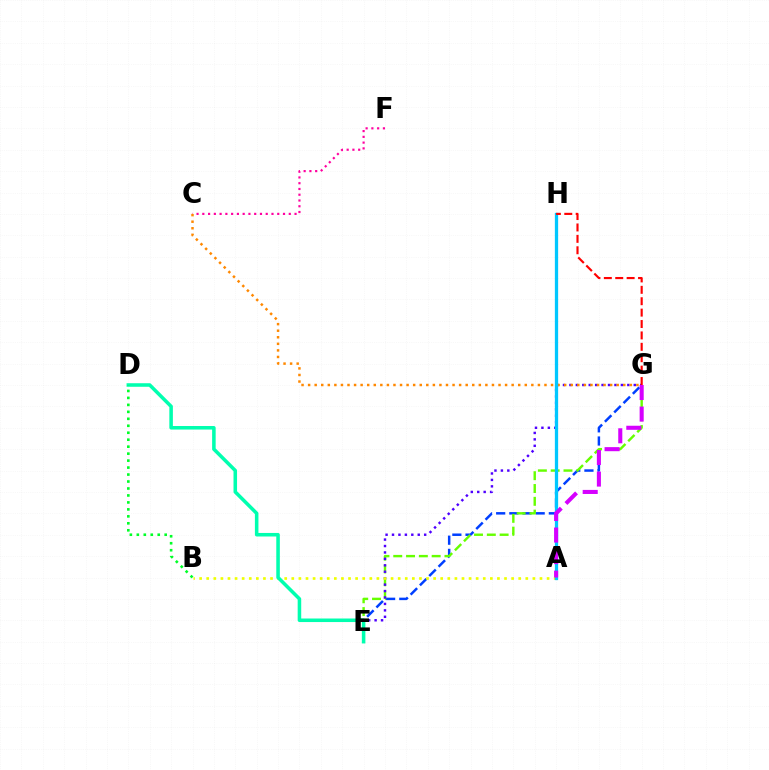{('C', 'F'): [{'color': '#ff00a0', 'line_style': 'dotted', 'thickness': 1.57}], ('E', 'G'): [{'color': '#003fff', 'line_style': 'dashed', 'thickness': 1.79}, {'color': '#66ff00', 'line_style': 'dashed', 'thickness': 1.74}, {'color': '#4f00ff', 'line_style': 'dotted', 'thickness': 1.75}], ('A', 'B'): [{'color': '#eeff00', 'line_style': 'dotted', 'thickness': 1.93}], ('D', 'E'): [{'color': '#00ffaf', 'line_style': 'solid', 'thickness': 2.55}], ('B', 'D'): [{'color': '#00ff27', 'line_style': 'dotted', 'thickness': 1.89}], ('C', 'G'): [{'color': '#ff8800', 'line_style': 'dotted', 'thickness': 1.78}], ('A', 'H'): [{'color': '#00c7ff', 'line_style': 'solid', 'thickness': 2.36}], ('A', 'G'): [{'color': '#d600ff', 'line_style': 'dashed', 'thickness': 2.93}], ('G', 'H'): [{'color': '#ff0000', 'line_style': 'dashed', 'thickness': 1.55}]}